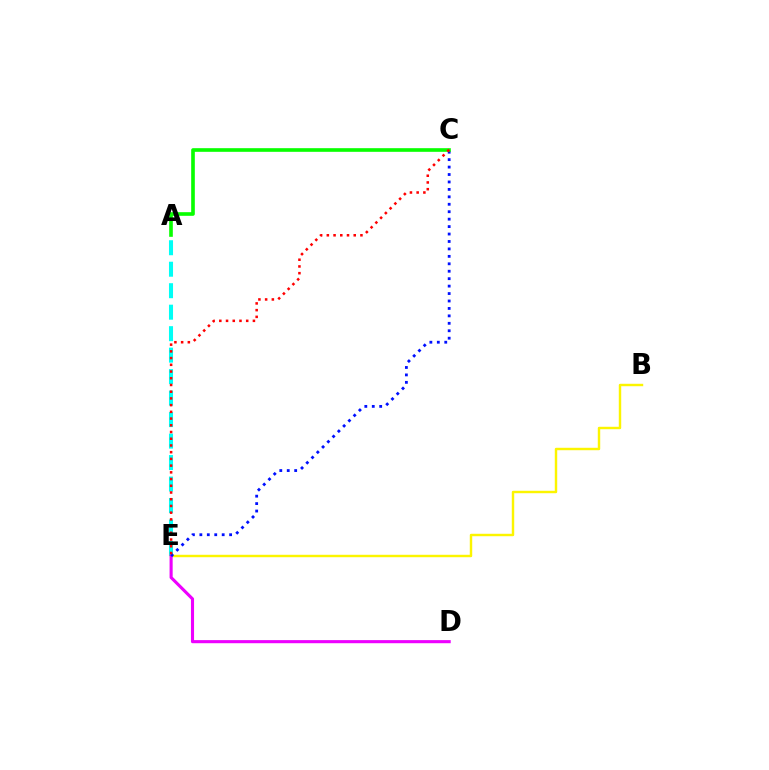{('A', 'E'): [{'color': '#00fff6', 'line_style': 'dashed', 'thickness': 2.92}], ('B', 'E'): [{'color': '#fcf500', 'line_style': 'solid', 'thickness': 1.75}], ('D', 'E'): [{'color': '#ee00ff', 'line_style': 'solid', 'thickness': 2.23}], ('C', 'E'): [{'color': '#0010ff', 'line_style': 'dotted', 'thickness': 2.02}, {'color': '#ff0000', 'line_style': 'dotted', 'thickness': 1.83}], ('A', 'C'): [{'color': '#08ff00', 'line_style': 'solid', 'thickness': 2.62}]}